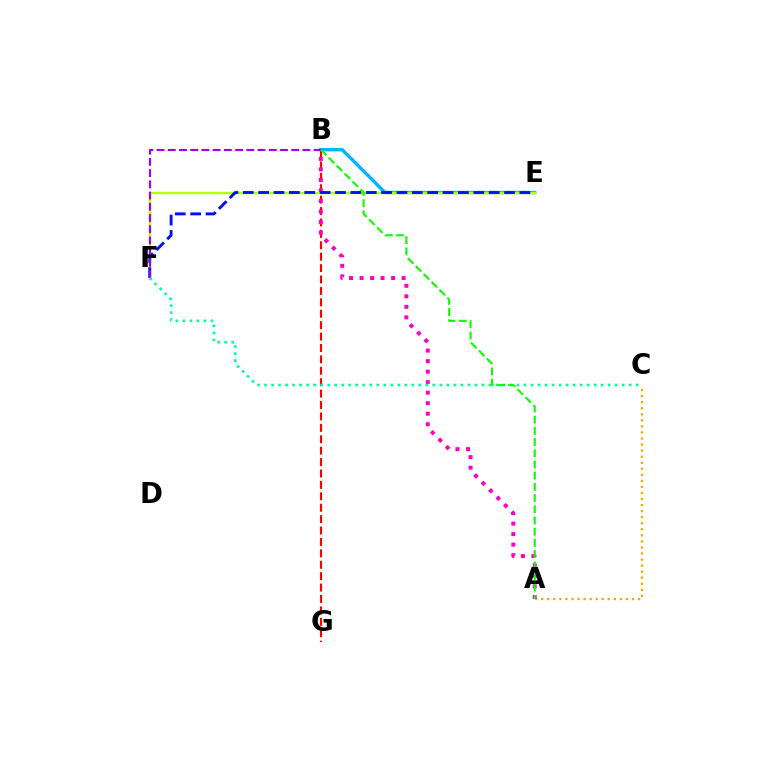{('B', 'E'): [{'color': '#00b5ff', 'line_style': 'solid', 'thickness': 2.43}], ('A', 'C'): [{'color': '#ffa500', 'line_style': 'dotted', 'thickness': 1.64}], ('B', 'G'): [{'color': '#ff0000', 'line_style': 'dashed', 'thickness': 1.55}], ('A', 'B'): [{'color': '#ff00bd', 'line_style': 'dotted', 'thickness': 2.86}, {'color': '#08ff00', 'line_style': 'dashed', 'thickness': 1.52}], ('E', 'F'): [{'color': '#b3ff00', 'line_style': 'solid', 'thickness': 1.7}, {'color': '#0010ff', 'line_style': 'dashed', 'thickness': 2.09}], ('B', 'F'): [{'color': '#9b00ff', 'line_style': 'dashed', 'thickness': 1.52}], ('C', 'F'): [{'color': '#00ff9d', 'line_style': 'dotted', 'thickness': 1.91}]}